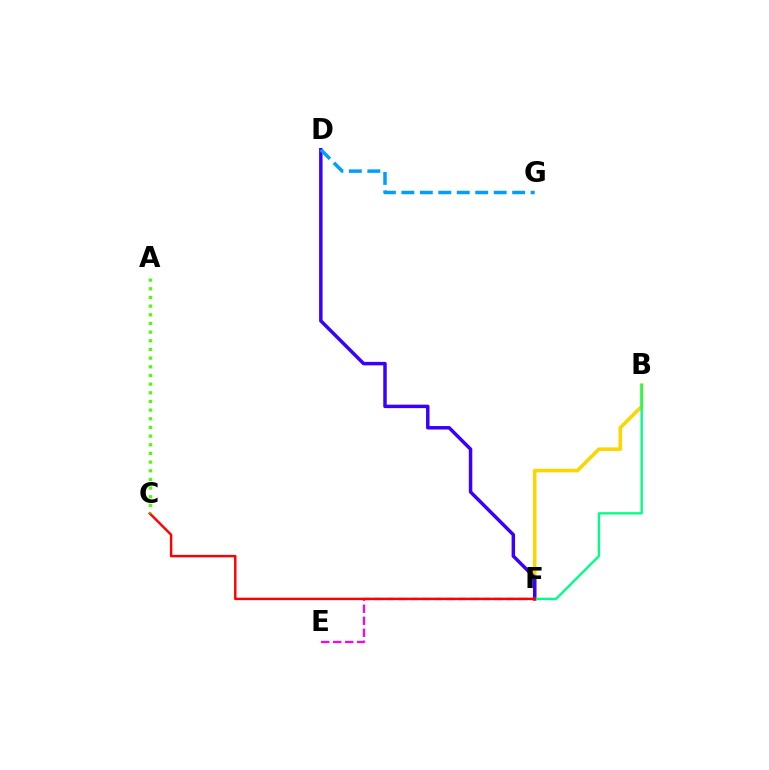{('B', 'F'): [{'color': '#ffd500', 'line_style': 'solid', 'thickness': 2.56}, {'color': '#00ff86', 'line_style': 'solid', 'thickness': 1.7}], ('D', 'F'): [{'color': '#3700ff', 'line_style': 'solid', 'thickness': 2.5}], ('D', 'G'): [{'color': '#009eff', 'line_style': 'dashed', 'thickness': 2.51}], ('E', 'F'): [{'color': '#ff00ed', 'line_style': 'dashed', 'thickness': 1.63}], ('C', 'F'): [{'color': '#ff0000', 'line_style': 'solid', 'thickness': 1.75}], ('A', 'C'): [{'color': '#4fff00', 'line_style': 'dotted', 'thickness': 2.35}]}